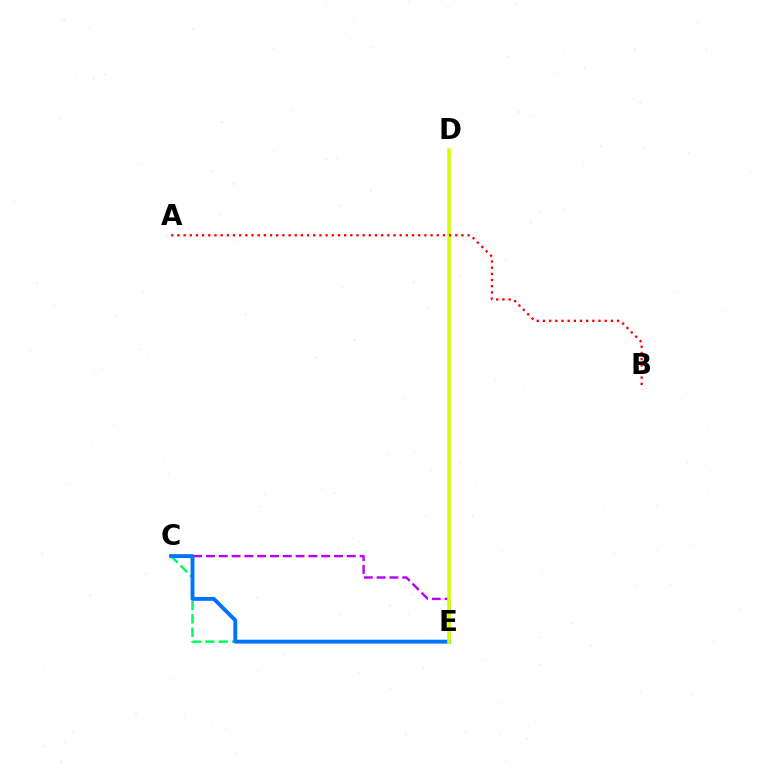{('C', 'E'): [{'color': '#b900ff', 'line_style': 'dashed', 'thickness': 1.74}, {'color': '#00ff5c', 'line_style': 'dashed', 'thickness': 1.82}, {'color': '#0074ff', 'line_style': 'solid', 'thickness': 2.8}], ('D', 'E'): [{'color': '#d1ff00', 'line_style': 'solid', 'thickness': 2.55}], ('A', 'B'): [{'color': '#ff0000', 'line_style': 'dotted', 'thickness': 1.68}]}